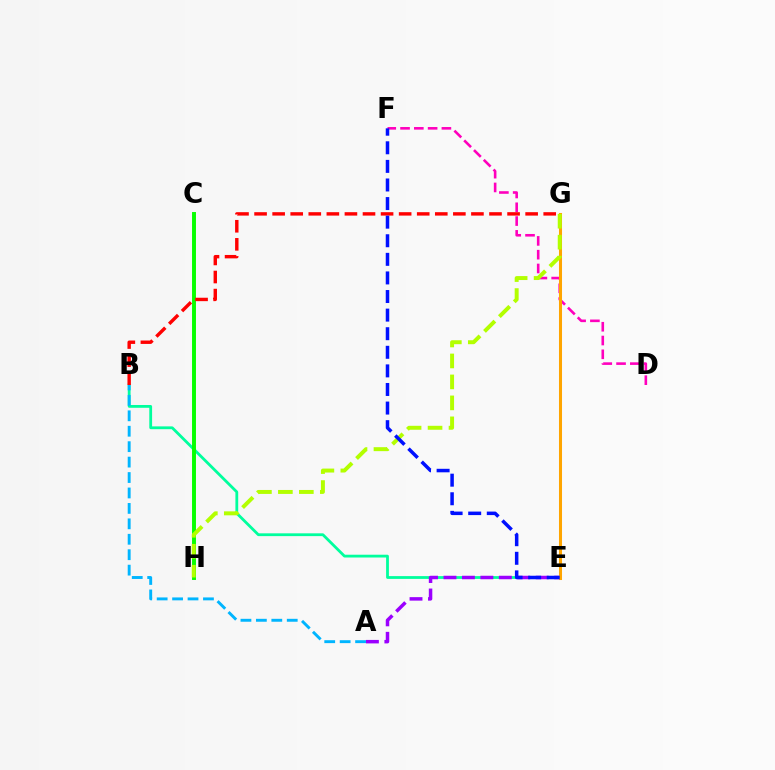{('B', 'E'): [{'color': '#00ff9d', 'line_style': 'solid', 'thickness': 2.01}], ('A', 'E'): [{'color': '#9b00ff', 'line_style': 'dashed', 'thickness': 2.51}], ('D', 'F'): [{'color': '#ff00bd', 'line_style': 'dashed', 'thickness': 1.87}], ('E', 'G'): [{'color': '#ffa500', 'line_style': 'solid', 'thickness': 2.19}], ('C', 'H'): [{'color': '#08ff00', 'line_style': 'solid', 'thickness': 2.83}], ('B', 'G'): [{'color': '#ff0000', 'line_style': 'dashed', 'thickness': 2.45}], ('G', 'H'): [{'color': '#b3ff00', 'line_style': 'dashed', 'thickness': 2.85}], ('E', 'F'): [{'color': '#0010ff', 'line_style': 'dashed', 'thickness': 2.53}], ('A', 'B'): [{'color': '#00b5ff', 'line_style': 'dashed', 'thickness': 2.1}]}